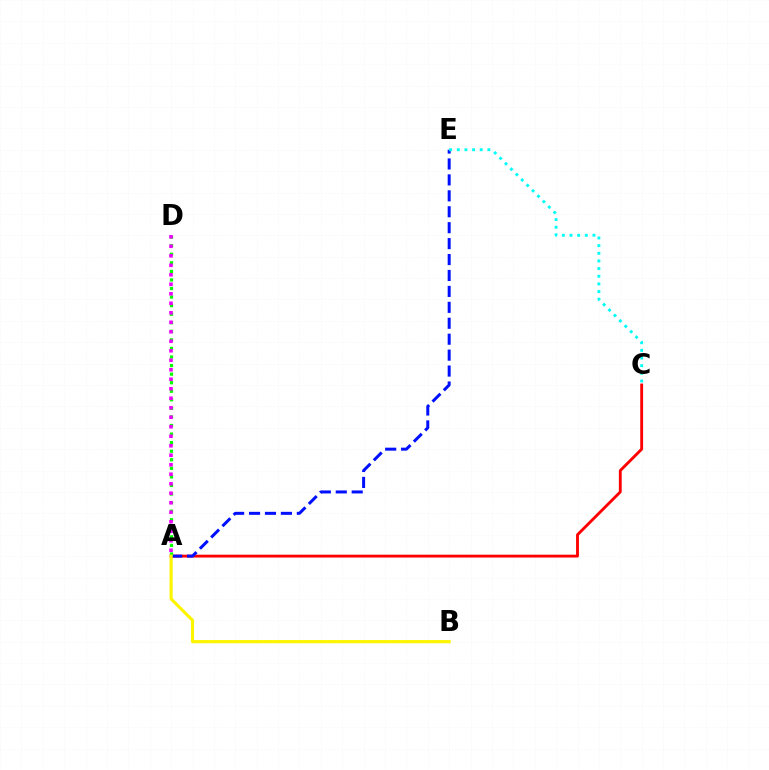{('A', 'C'): [{'color': '#ff0000', 'line_style': 'solid', 'thickness': 2.06}], ('A', 'E'): [{'color': '#0010ff', 'line_style': 'dashed', 'thickness': 2.16}], ('C', 'E'): [{'color': '#00fff6', 'line_style': 'dotted', 'thickness': 2.08}], ('A', 'D'): [{'color': '#08ff00', 'line_style': 'dotted', 'thickness': 2.33}, {'color': '#ee00ff', 'line_style': 'dotted', 'thickness': 2.58}], ('A', 'B'): [{'color': '#fcf500', 'line_style': 'solid', 'thickness': 2.27}]}